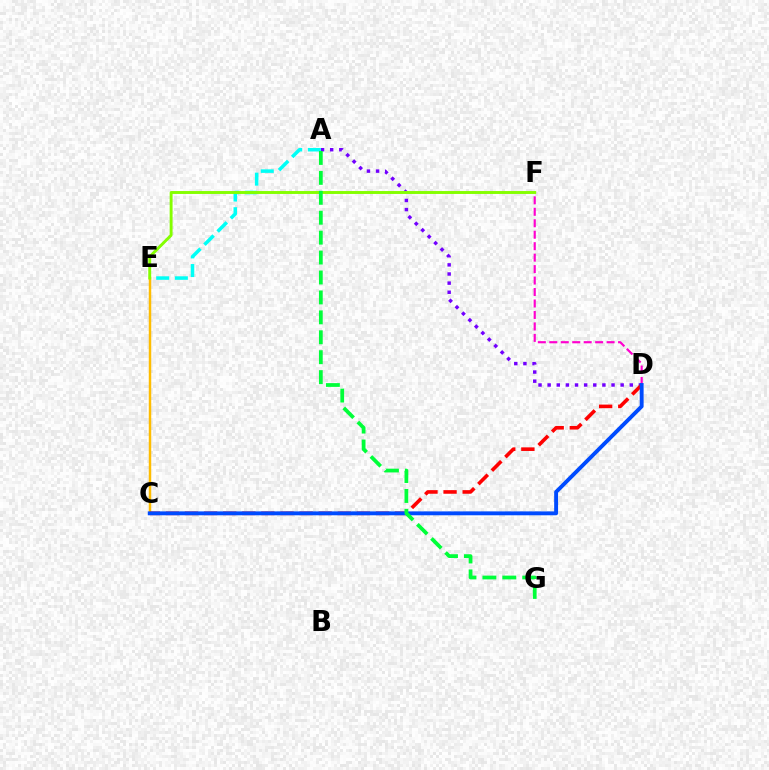{('A', 'D'): [{'color': '#7200ff', 'line_style': 'dotted', 'thickness': 2.48}], ('D', 'F'): [{'color': '#ff00cf', 'line_style': 'dashed', 'thickness': 1.56}], ('A', 'E'): [{'color': '#00fff6', 'line_style': 'dashed', 'thickness': 2.53}], ('C', 'E'): [{'color': '#ffbd00', 'line_style': 'solid', 'thickness': 1.78}], ('E', 'F'): [{'color': '#84ff00', 'line_style': 'solid', 'thickness': 2.1}], ('C', 'D'): [{'color': '#ff0000', 'line_style': 'dashed', 'thickness': 2.6}, {'color': '#004bff', 'line_style': 'solid', 'thickness': 2.8}], ('A', 'G'): [{'color': '#00ff39', 'line_style': 'dashed', 'thickness': 2.71}]}